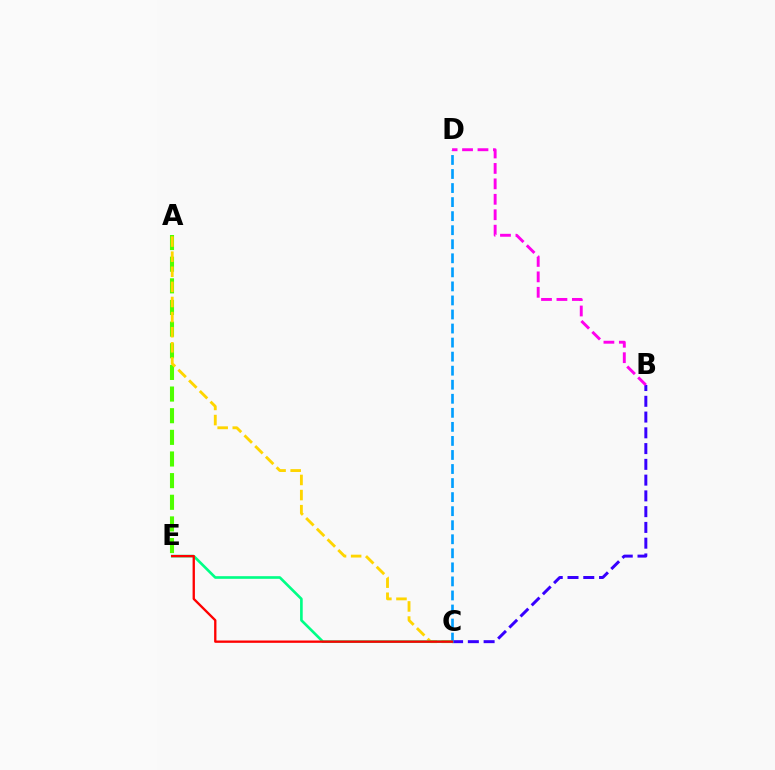{('A', 'E'): [{'color': '#4fff00', 'line_style': 'dashed', 'thickness': 2.94}], ('A', 'C'): [{'color': '#ffd500', 'line_style': 'dashed', 'thickness': 2.05}], ('B', 'C'): [{'color': '#3700ff', 'line_style': 'dashed', 'thickness': 2.14}], ('C', 'E'): [{'color': '#00ff86', 'line_style': 'solid', 'thickness': 1.91}, {'color': '#ff0000', 'line_style': 'solid', 'thickness': 1.67}], ('C', 'D'): [{'color': '#009eff', 'line_style': 'dashed', 'thickness': 1.91}], ('B', 'D'): [{'color': '#ff00ed', 'line_style': 'dashed', 'thickness': 2.1}]}